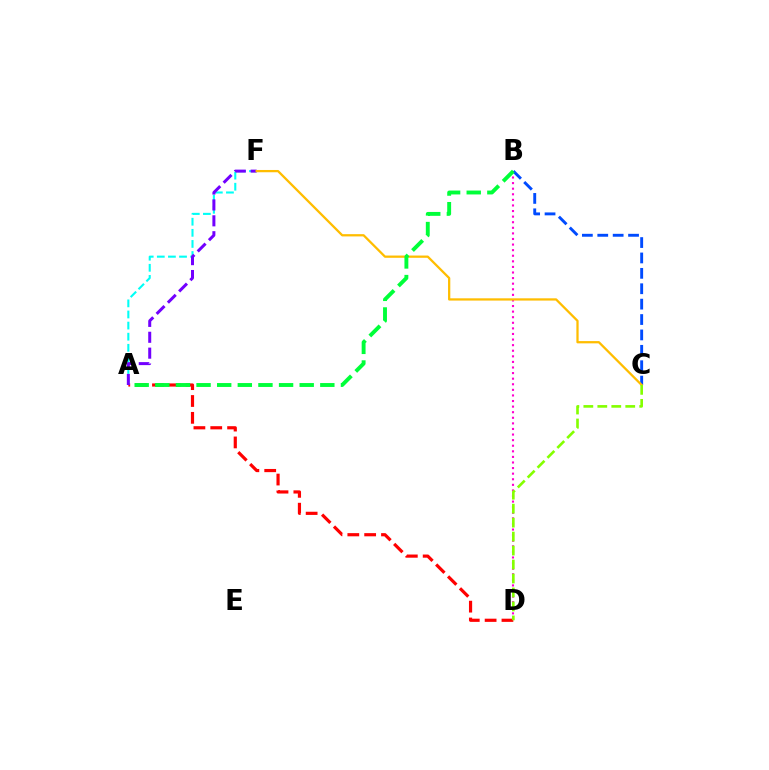{('A', 'D'): [{'color': '#ff0000', 'line_style': 'dashed', 'thickness': 2.29}], ('A', 'F'): [{'color': '#00fff6', 'line_style': 'dashed', 'thickness': 1.51}, {'color': '#7200ff', 'line_style': 'dashed', 'thickness': 2.16}], ('B', 'D'): [{'color': '#ff00cf', 'line_style': 'dotted', 'thickness': 1.52}], ('B', 'C'): [{'color': '#004bff', 'line_style': 'dashed', 'thickness': 2.09}], ('C', 'F'): [{'color': '#ffbd00', 'line_style': 'solid', 'thickness': 1.63}], ('C', 'D'): [{'color': '#84ff00', 'line_style': 'dashed', 'thickness': 1.9}], ('A', 'B'): [{'color': '#00ff39', 'line_style': 'dashed', 'thickness': 2.8}]}